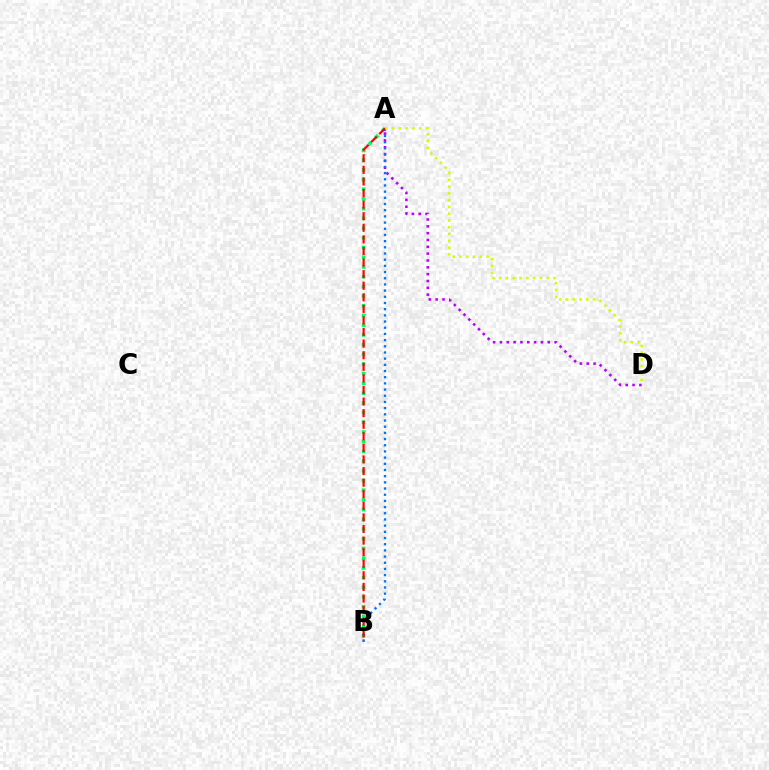{('A', 'B'): [{'color': '#00ff5c', 'line_style': 'dotted', 'thickness': 2.64}, {'color': '#0074ff', 'line_style': 'dotted', 'thickness': 1.68}, {'color': '#ff0000', 'line_style': 'dashed', 'thickness': 1.57}], ('A', 'D'): [{'color': '#b900ff', 'line_style': 'dotted', 'thickness': 1.86}, {'color': '#d1ff00', 'line_style': 'dotted', 'thickness': 1.84}]}